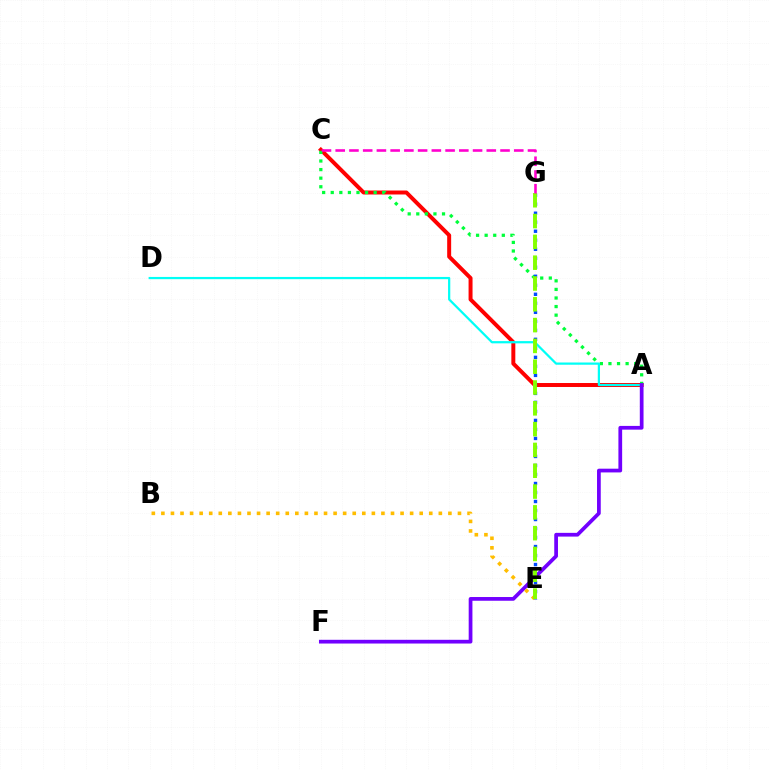{('A', 'C'): [{'color': '#ff0000', 'line_style': 'solid', 'thickness': 2.86}, {'color': '#00ff39', 'line_style': 'dotted', 'thickness': 2.33}], ('E', 'G'): [{'color': '#004bff', 'line_style': 'dotted', 'thickness': 2.45}, {'color': '#84ff00', 'line_style': 'dashed', 'thickness': 2.83}], ('A', 'D'): [{'color': '#00fff6', 'line_style': 'solid', 'thickness': 1.61}], ('A', 'F'): [{'color': '#7200ff', 'line_style': 'solid', 'thickness': 2.69}], ('B', 'E'): [{'color': '#ffbd00', 'line_style': 'dotted', 'thickness': 2.6}], ('C', 'G'): [{'color': '#ff00cf', 'line_style': 'dashed', 'thickness': 1.87}]}